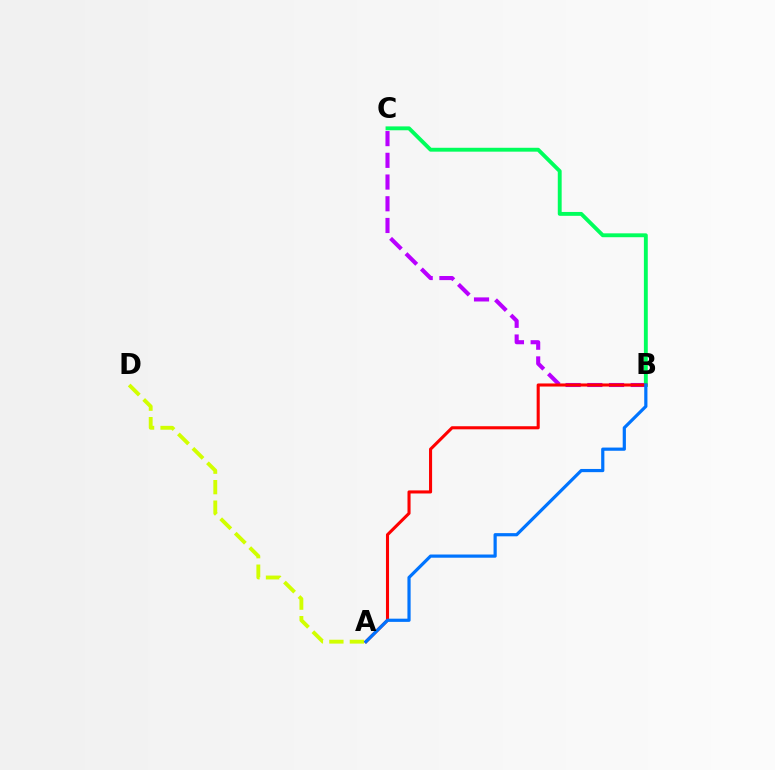{('A', 'D'): [{'color': '#d1ff00', 'line_style': 'dashed', 'thickness': 2.78}], ('B', 'C'): [{'color': '#b900ff', 'line_style': 'dashed', 'thickness': 2.95}, {'color': '#00ff5c', 'line_style': 'solid', 'thickness': 2.79}], ('A', 'B'): [{'color': '#ff0000', 'line_style': 'solid', 'thickness': 2.21}, {'color': '#0074ff', 'line_style': 'solid', 'thickness': 2.3}]}